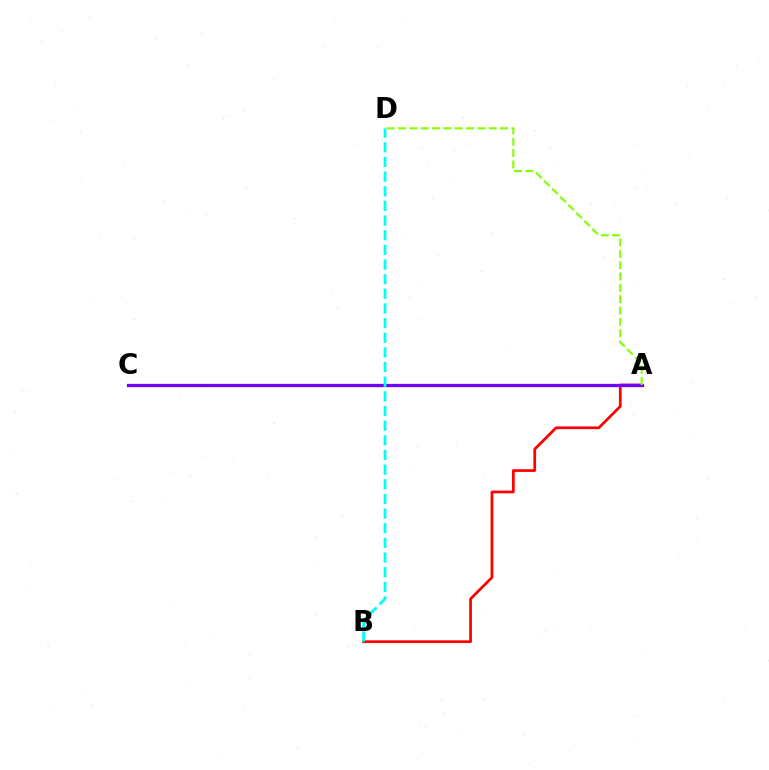{('A', 'B'): [{'color': '#ff0000', 'line_style': 'solid', 'thickness': 1.96}], ('A', 'C'): [{'color': '#7200ff', 'line_style': 'solid', 'thickness': 2.35}], ('A', 'D'): [{'color': '#84ff00', 'line_style': 'dashed', 'thickness': 1.54}], ('B', 'D'): [{'color': '#00fff6', 'line_style': 'dashed', 'thickness': 1.99}]}